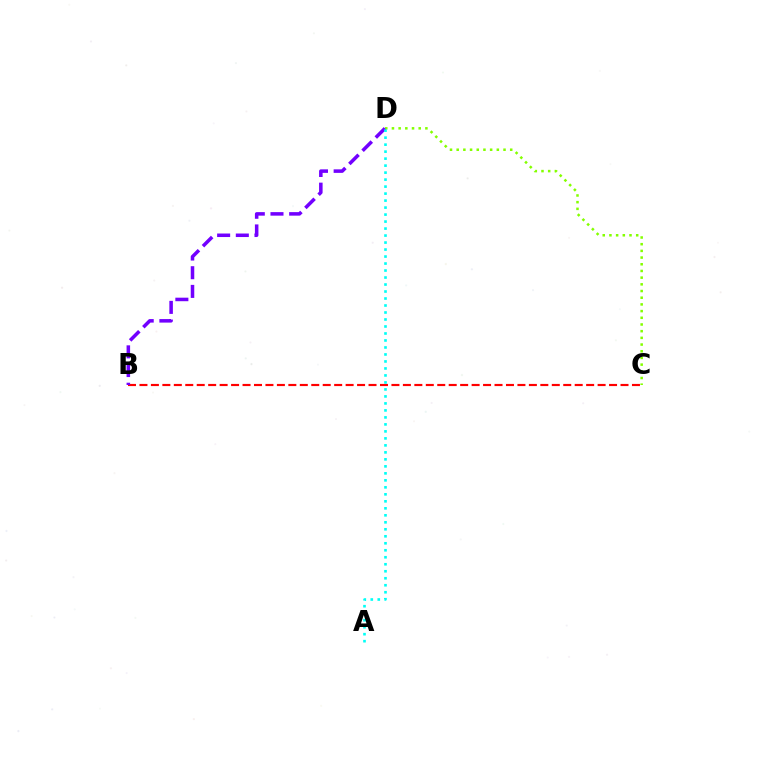{('B', 'C'): [{'color': '#ff0000', 'line_style': 'dashed', 'thickness': 1.56}], ('C', 'D'): [{'color': '#84ff00', 'line_style': 'dotted', 'thickness': 1.82}], ('B', 'D'): [{'color': '#7200ff', 'line_style': 'dashed', 'thickness': 2.54}], ('A', 'D'): [{'color': '#00fff6', 'line_style': 'dotted', 'thickness': 1.9}]}